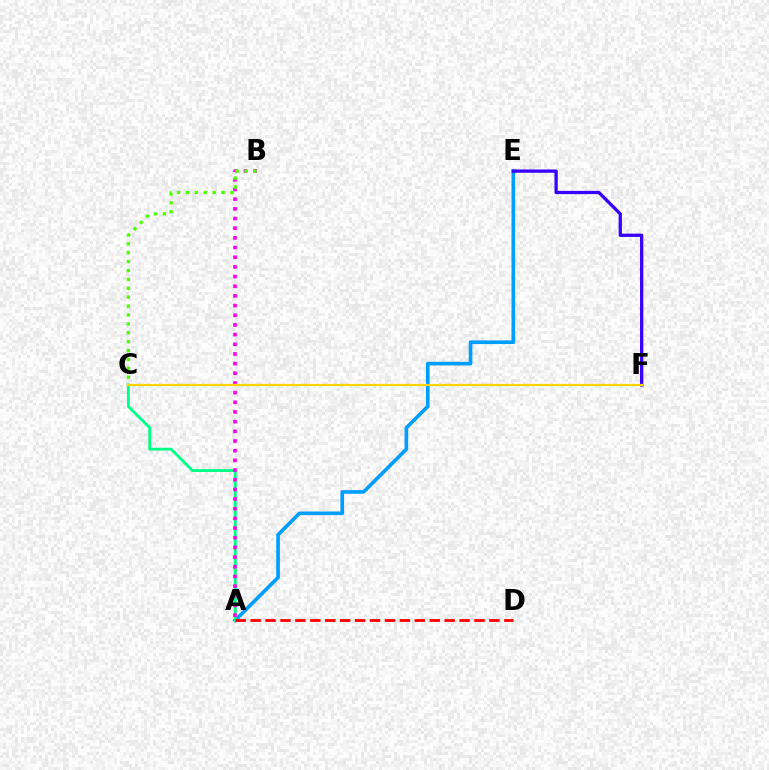{('A', 'E'): [{'color': '#009eff', 'line_style': 'solid', 'thickness': 2.62}], ('A', 'C'): [{'color': '#00ff86', 'line_style': 'solid', 'thickness': 2.05}], ('A', 'B'): [{'color': '#ff00ed', 'line_style': 'dotted', 'thickness': 2.63}], ('E', 'F'): [{'color': '#3700ff', 'line_style': 'solid', 'thickness': 2.36}], ('B', 'C'): [{'color': '#4fff00', 'line_style': 'dotted', 'thickness': 2.42}], ('A', 'D'): [{'color': '#ff0000', 'line_style': 'dashed', 'thickness': 2.03}], ('C', 'F'): [{'color': '#ffd500', 'line_style': 'solid', 'thickness': 1.57}]}